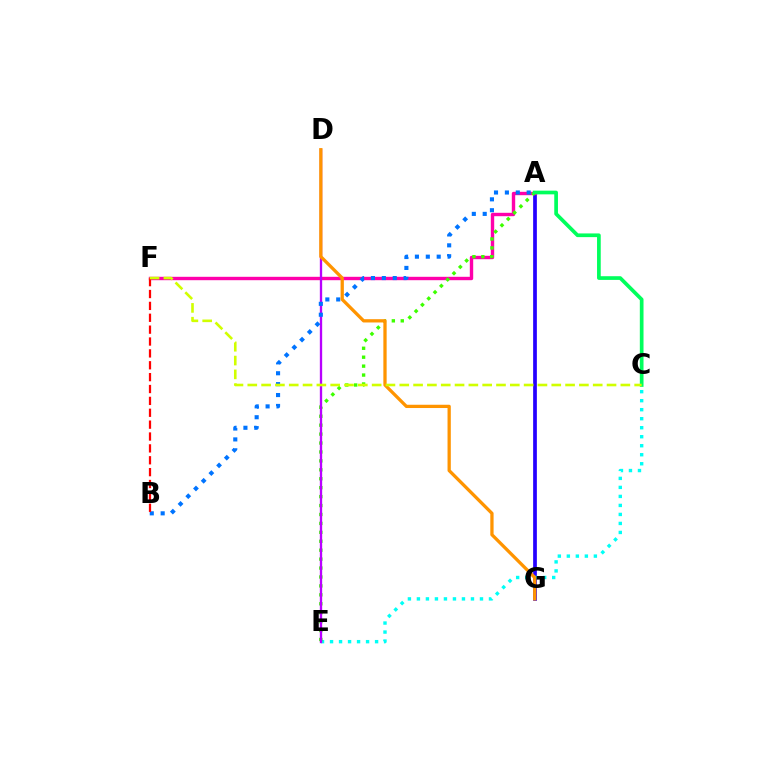{('A', 'G'): [{'color': '#2500ff', 'line_style': 'solid', 'thickness': 2.68}], ('A', 'F'): [{'color': '#ff00ac', 'line_style': 'solid', 'thickness': 2.44}], ('C', 'E'): [{'color': '#00fff6', 'line_style': 'dotted', 'thickness': 2.45}], ('A', 'E'): [{'color': '#3dff00', 'line_style': 'dotted', 'thickness': 2.43}], ('D', 'E'): [{'color': '#b900ff', 'line_style': 'solid', 'thickness': 1.68}], ('A', 'B'): [{'color': '#0074ff', 'line_style': 'dotted', 'thickness': 2.96}], ('A', 'C'): [{'color': '#00ff5c', 'line_style': 'solid', 'thickness': 2.66}], ('B', 'F'): [{'color': '#ff0000', 'line_style': 'dashed', 'thickness': 1.61}], ('D', 'G'): [{'color': '#ff9400', 'line_style': 'solid', 'thickness': 2.36}], ('C', 'F'): [{'color': '#d1ff00', 'line_style': 'dashed', 'thickness': 1.88}]}